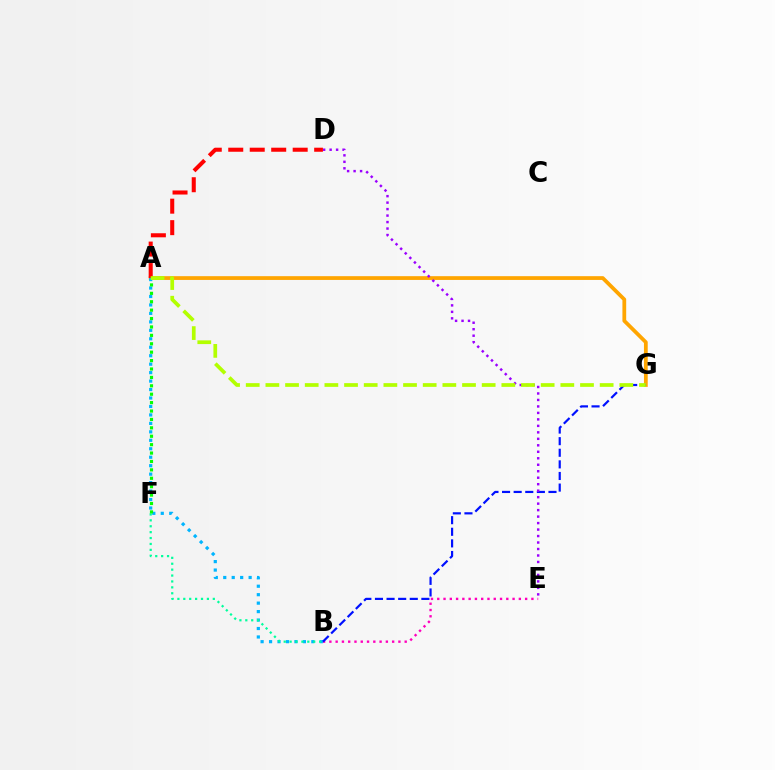{('A', 'G'): [{'color': '#ffa500', 'line_style': 'solid', 'thickness': 2.71}, {'color': '#b3ff00', 'line_style': 'dashed', 'thickness': 2.67}], ('B', 'E'): [{'color': '#ff00bd', 'line_style': 'dotted', 'thickness': 1.71}], ('A', 'B'): [{'color': '#00b5ff', 'line_style': 'dotted', 'thickness': 2.3}], ('B', 'G'): [{'color': '#0010ff', 'line_style': 'dashed', 'thickness': 1.58}], ('D', 'E'): [{'color': '#9b00ff', 'line_style': 'dotted', 'thickness': 1.76}], ('A', 'D'): [{'color': '#ff0000', 'line_style': 'dashed', 'thickness': 2.92}], ('B', 'F'): [{'color': '#00ff9d', 'line_style': 'dotted', 'thickness': 1.6}], ('A', 'F'): [{'color': '#08ff00', 'line_style': 'dotted', 'thickness': 2.28}]}